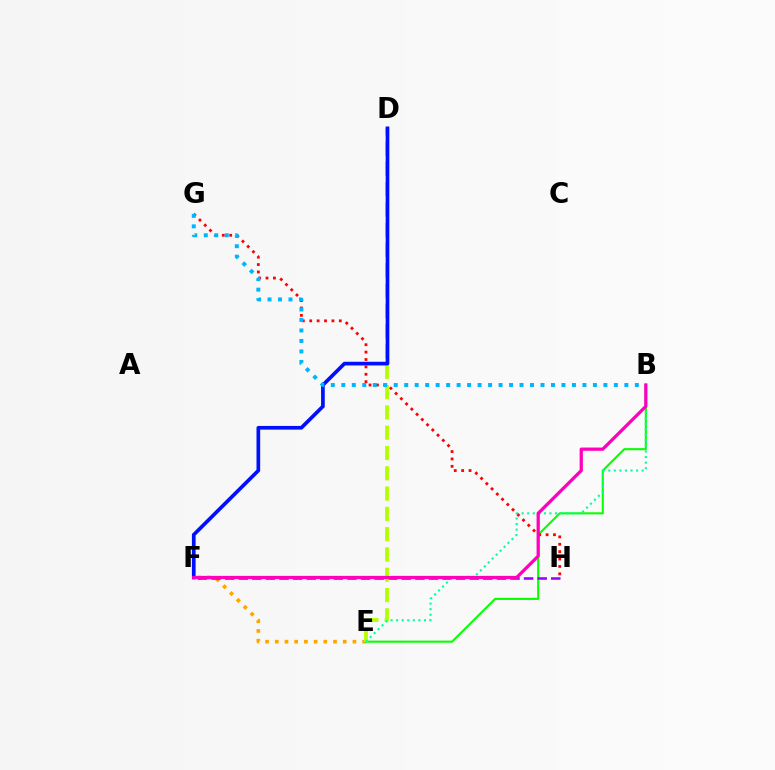{('E', 'F'): [{'color': '#ffa500', 'line_style': 'dotted', 'thickness': 2.64}], ('B', 'E'): [{'color': '#08ff00', 'line_style': 'solid', 'thickness': 1.5}, {'color': '#00ff9d', 'line_style': 'dotted', 'thickness': 1.51}], ('G', 'H'): [{'color': '#ff0000', 'line_style': 'dotted', 'thickness': 2.01}], ('F', 'H'): [{'color': '#9b00ff', 'line_style': 'dashed', 'thickness': 1.85}], ('D', 'E'): [{'color': '#b3ff00', 'line_style': 'dashed', 'thickness': 2.76}], ('D', 'F'): [{'color': '#0010ff', 'line_style': 'solid', 'thickness': 2.65}], ('B', 'G'): [{'color': '#00b5ff', 'line_style': 'dotted', 'thickness': 2.85}], ('B', 'F'): [{'color': '#ff00bd', 'line_style': 'solid', 'thickness': 2.34}]}